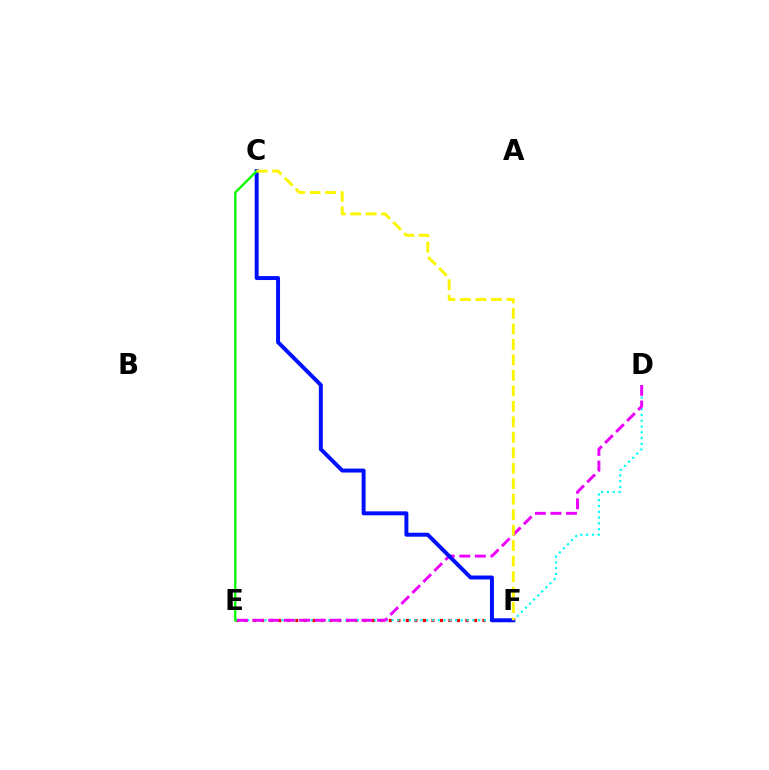{('E', 'F'): [{'color': '#ff0000', 'line_style': 'dotted', 'thickness': 2.31}], ('D', 'E'): [{'color': '#00fff6', 'line_style': 'dotted', 'thickness': 1.57}, {'color': '#ee00ff', 'line_style': 'dashed', 'thickness': 2.11}], ('C', 'F'): [{'color': '#0010ff', 'line_style': 'solid', 'thickness': 2.85}, {'color': '#fcf500', 'line_style': 'dashed', 'thickness': 2.1}], ('C', 'E'): [{'color': '#08ff00', 'line_style': 'solid', 'thickness': 1.71}]}